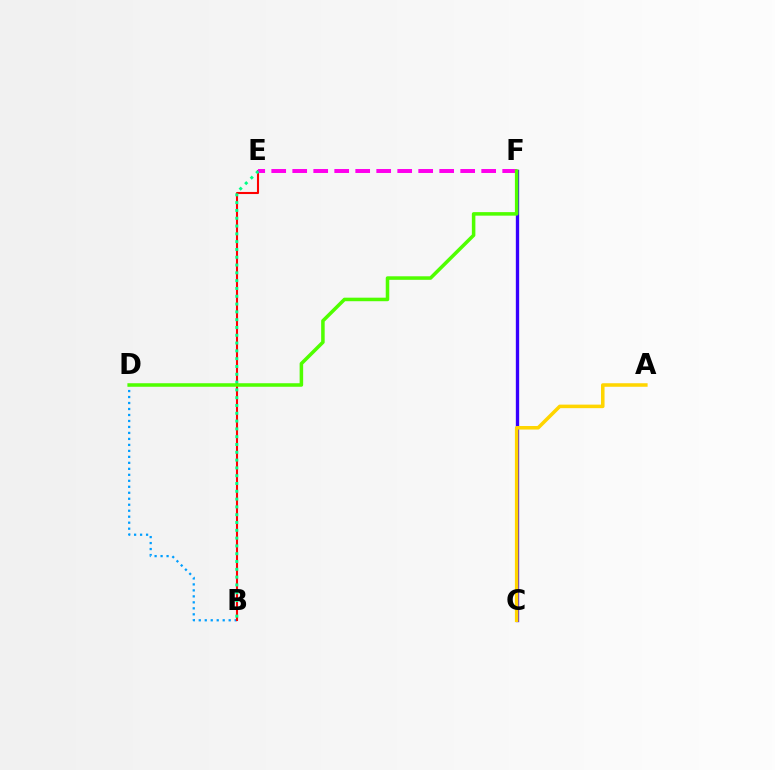{('B', 'D'): [{'color': '#009eff', 'line_style': 'dotted', 'thickness': 1.63}], ('B', 'E'): [{'color': '#ff0000', 'line_style': 'solid', 'thickness': 1.5}, {'color': '#00ff86', 'line_style': 'dotted', 'thickness': 2.12}], ('C', 'F'): [{'color': '#3700ff', 'line_style': 'solid', 'thickness': 2.4}], ('E', 'F'): [{'color': '#ff00ed', 'line_style': 'dashed', 'thickness': 2.85}], ('A', 'C'): [{'color': '#ffd500', 'line_style': 'solid', 'thickness': 2.54}], ('D', 'F'): [{'color': '#4fff00', 'line_style': 'solid', 'thickness': 2.54}]}